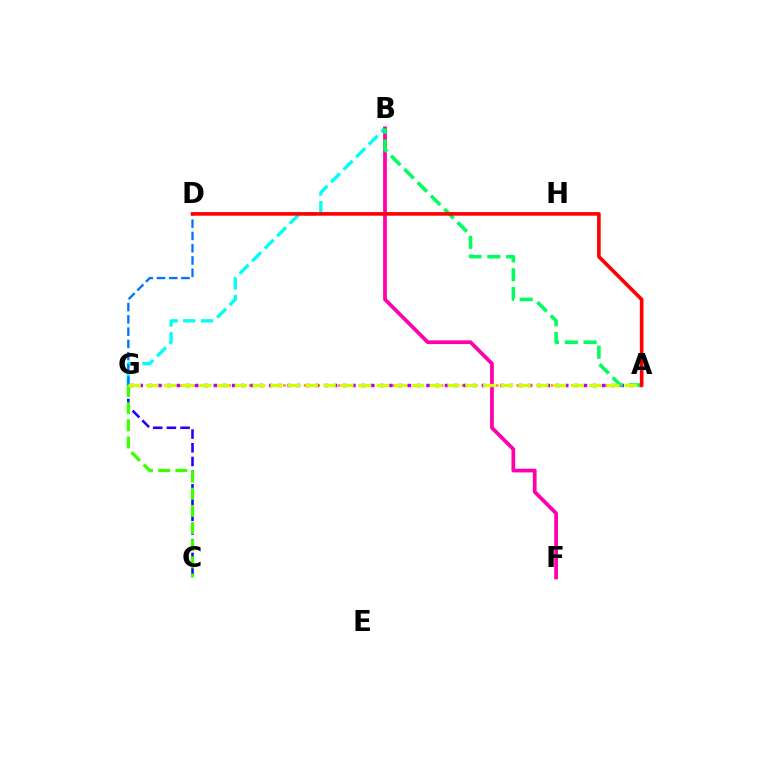{('C', 'G'): [{'color': '#2500ff', 'line_style': 'dashed', 'thickness': 1.86}, {'color': '#3dff00', 'line_style': 'dashed', 'thickness': 2.33}], ('B', 'G'): [{'color': '#00fff6', 'line_style': 'dashed', 'thickness': 2.41}], ('A', 'G'): [{'color': '#ff9400', 'line_style': 'dotted', 'thickness': 1.86}, {'color': '#b900ff', 'line_style': 'dotted', 'thickness': 2.51}, {'color': '#d1ff00', 'line_style': 'dashed', 'thickness': 2.41}], ('B', 'F'): [{'color': '#ff00ac', 'line_style': 'solid', 'thickness': 2.69}], ('A', 'B'): [{'color': '#00ff5c', 'line_style': 'dashed', 'thickness': 2.56}], ('D', 'G'): [{'color': '#0074ff', 'line_style': 'dashed', 'thickness': 1.67}], ('A', 'D'): [{'color': '#ff0000', 'line_style': 'solid', 'thickness': 2.61}]}